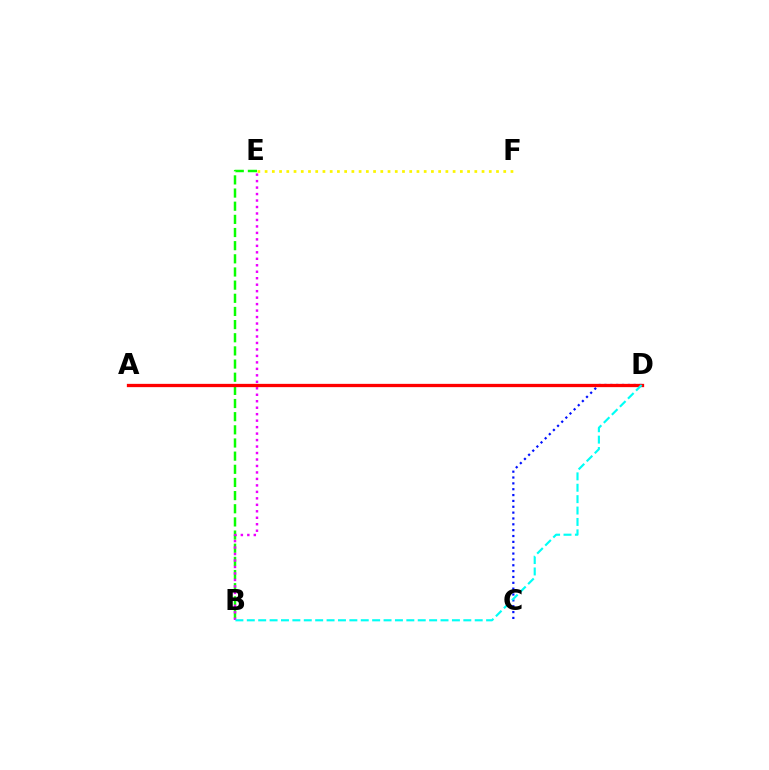{('B', 'E'): [{'color': '#08ff00', 'line_style': 'dashed', 'thickness': 1.79}, {'color': '#ee00ff', 'line_style': 'dotted', 'thickness': 1.76}], ('C', 'D'): [{'color': '#0010ff', 'line_style': 'dotted', 'thickness': 1.59}], ('A', 'D'): [{'color': '#ff0000', 'line_style': 'solid', 'thickness': 2.37}], ('B', 'D'): [{'color': '#00fff6', 'line_style': 'dashed', 'thickness': 1.55}], ('E', 'F'): [{'color': '#fcf500', 'line_style': 'dotted', 'thickness': 1.96}]}